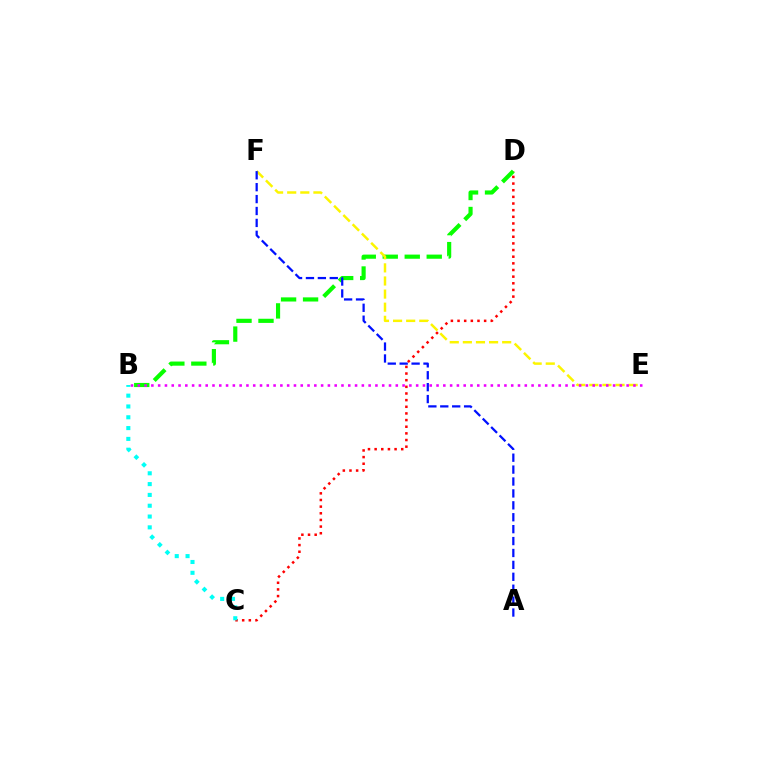{('C', 'D'): [{'color': '#ff0000', 'line_style': 'dotted', 'thickness': 1.81}], ('B', 'C'): [{'color': '#00fff6', 'line_style': 'dotted', 'thickness': 2.94}], ('B', 'D'): [{'color': '#08ff00', 'line_style': 'dashed', 'thickness': 2.99}], ('E', 'F'): [{'color': '#fcf500', 'line_style': 'dashed', 'thickness': 1.78}], ('B', 'E'): [{'color': '#ee00ff', 'line_style': 'dotted', 'thickness': 1.84}], ('A', 'F'): [{'color': '#0010ff', 'line_style': 'dashed', 'thickness': 1.62}]}